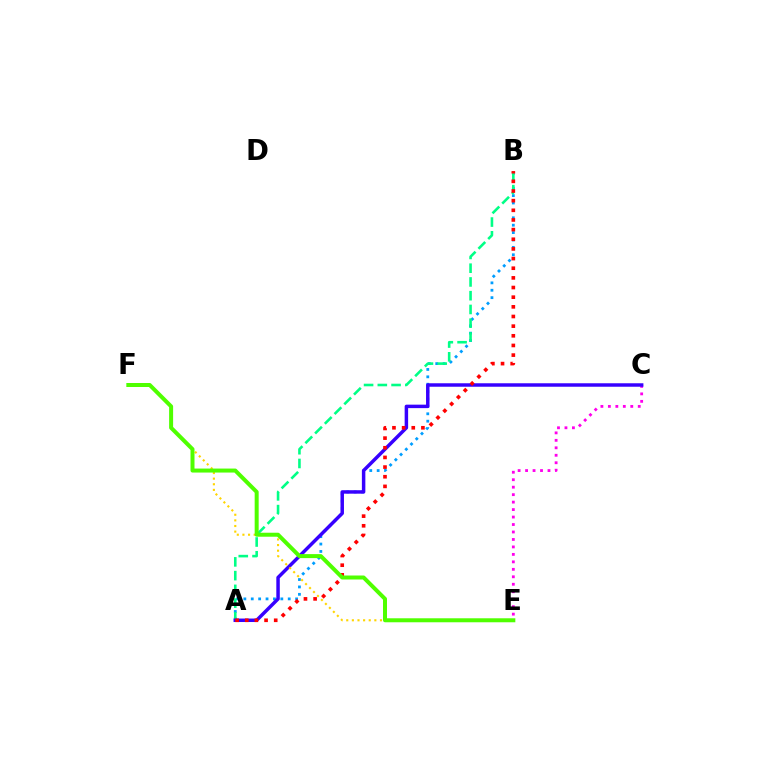{('C', 'E'): [{'color': '#ff00ed', 'line_style': 'dotted', 'thickness': 2.03}], ('A', 'B'): [{'color': '#009eff', 'line_style': 'dotted', 'thickness': 2.01}, {'color': '#00ff86', 'line_style': 'dashed', 'thickness': 1.87}, {'color': '#ff0000', 'line_style': 'dotted', 'thickness': 2.62}], ('A', 'C'): [{'color': '#3700ff', 'line_style': 'solid', 'thickness': 2.5}], ('E', 'F'): [{'color': '#ffd500', 'line_style': 'dotted', 'thickness': 1.53}, {'color': '#4fff00', 'line_style': 'solid', 'thickness': 2.88}]}